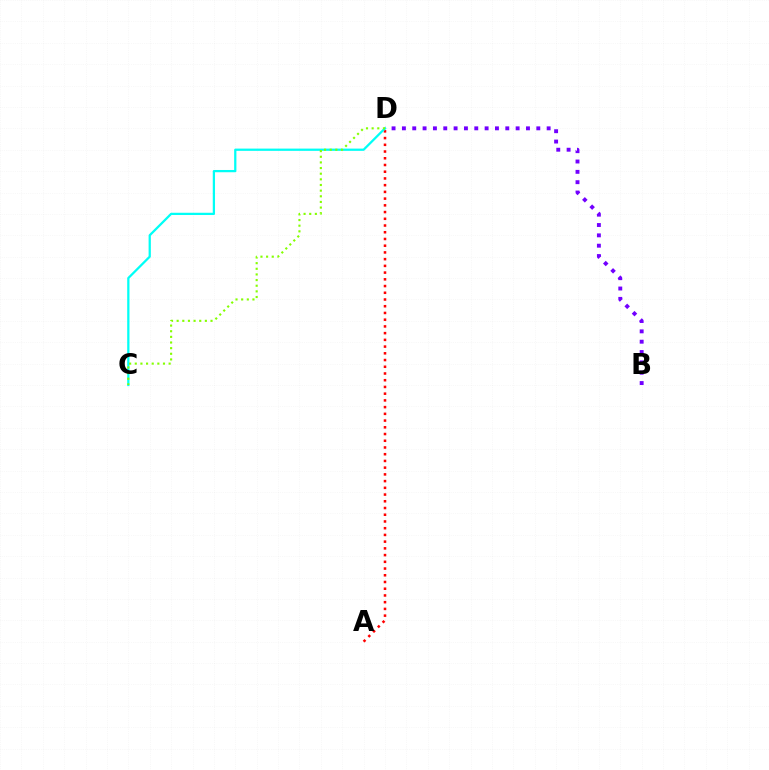{('B', 'D'): [{'color': '#7200ff', 'line_style': 'dotted', 'thickness': 2.81}], ('A', 'D'): [{'color': '#ff0000', 'line_style': 'dotted', 'thickness': 1.83}], ('C', 'D'): [{'color': '#00fff6', 'line_style': 'solid', 'thickness': 1.63}, {'color': '#84ff00', 'line_style': 'dotted', 'thickness': 1.53}]}